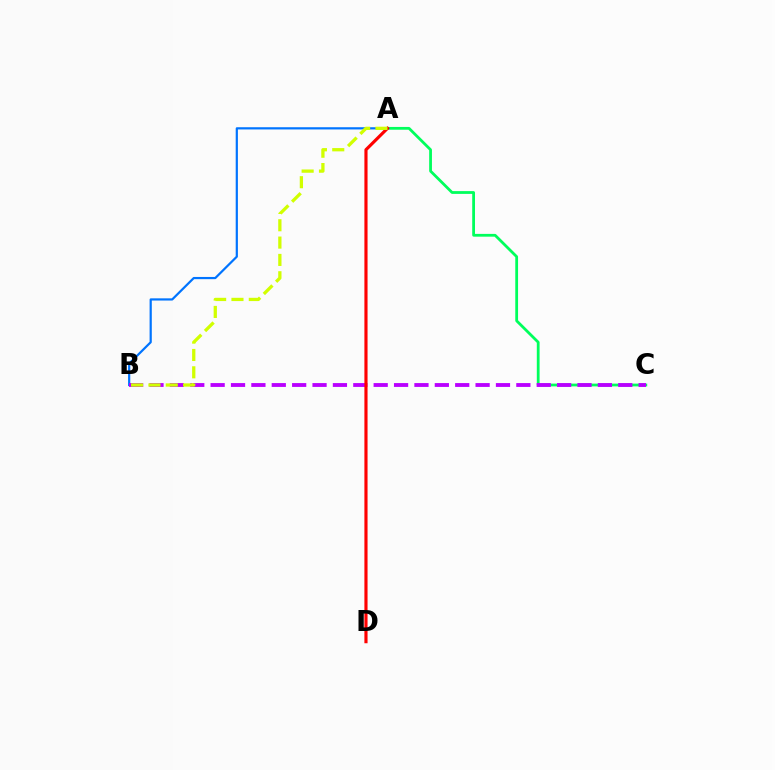{('A', 'C'): [{'color': '#00ff5c', 'line_style': 'solid', 'thickness': 2.0}], ('A', 'B'): [{'color': '#0074ff', 'line_style': 'solid', 'thickness': 1.59}, {'color': '#d1ff00', 'line_style': 'dashed', 'thickness': 2.36}], ('B', 'C'): [{'color': '#b900ff', 'line_style': 'dashed', 'thickness': 2.77}], ('A', 'D'): [{'color': '#ff0000', 'line_style': 'solid', 'thickness': 2.27}]}